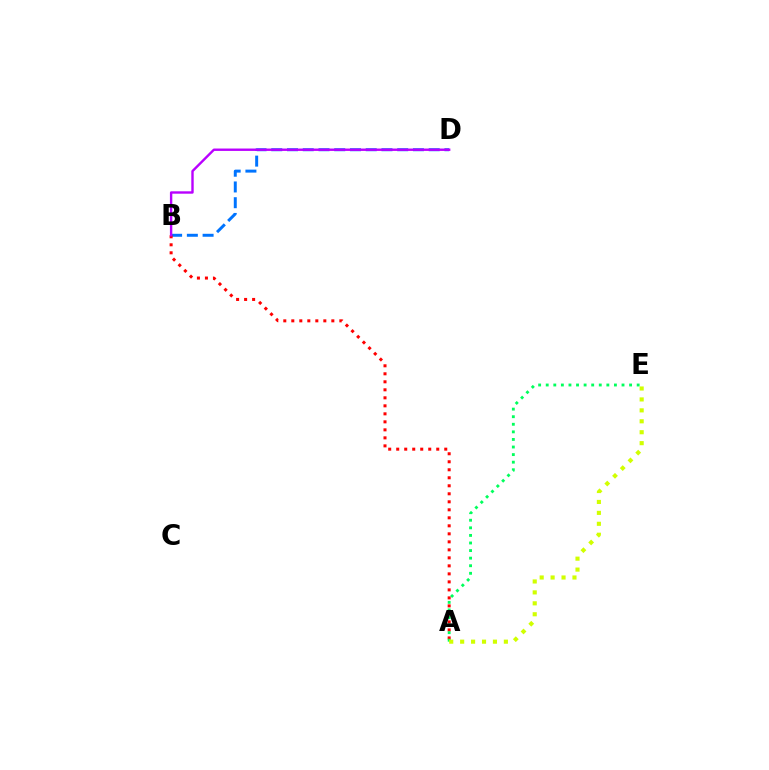{('B', 'D'): [{'color': '#0074ff', 'line_style': 'dashed', 'thickness': 2.14}, {'color': '#b900ff', 'line_style': 'solid', 'thickness': 1.72}], ('A', 'B'): [{'color': '#ff0000', 'line_style': 'dotted', 'thickness': 2.18}], ('A', 'E'): [{'color': '#00ff5c', 'line_style': 'dotted', 'thickness': 2.06}, {'color': '#d1ff00', 'line_style': 'dotted', 'thickness': 2.97}]}